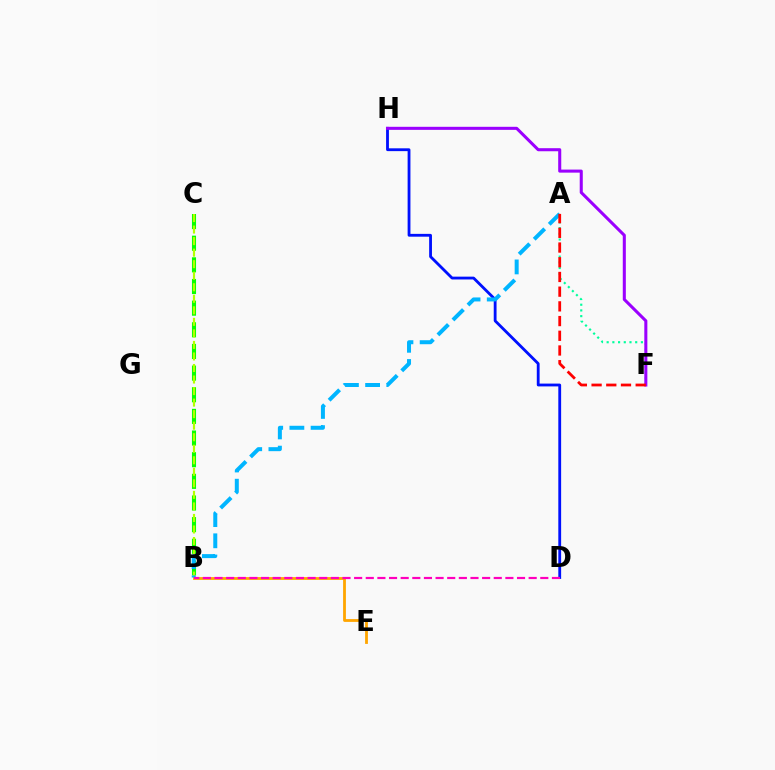{('B', 'C'): [{'color': '#08ff00', 'line_style': 'dashed', 'thickness': 2.94}, {'color': '#b3ff00', 'line_style': 'dashed', 'thickness': 1.57}], ('D', 'H'): [{'color': '#0010ff', 'line_style': 'solid', 'thickness': 2.03}], ('B', 'E'): [{'color': '#ffa500', 'line_style': 'solid', 'thickness': 2.02}], ('A', 'B'): [{'color': '#00b5ff', 'line_style': 'dashed', 'thickness': 2.88}], ('A', 'F'): [{'color': '#00ff9d', 'line_style': 'dotted', 'thickness': 1.55}, {'color': '#ff0000', 'line_style': 'dashed', 'thickness': 2.0}], ('F', 'H'): [{'color': '#9b00ff', 'line_style': 'solid', 'thickness': 2.2}], ('B', 'D'): [{'color': '#ff00bd', 'line_style': 'dashed', 'thickness': 1.58}]}